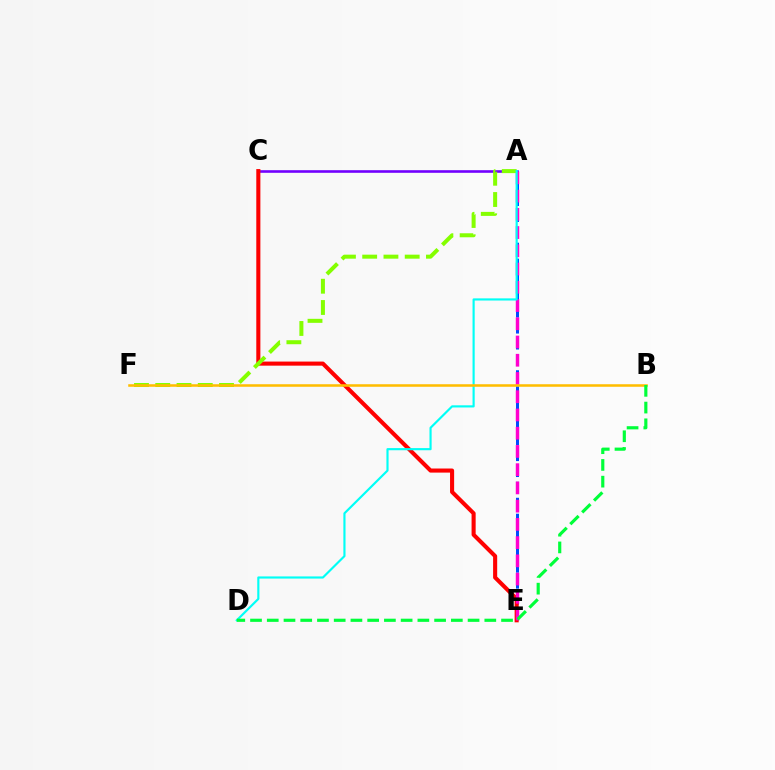{('A', 'C'): [{'color': '#7200ff', 'line_style': 'solid', 'thickness': 1.88}], ('A', 'E'): [{'color': '#004bff', 'line_style': 'dashed', 'thickness': 2.17}, {'color': '#ff00cf', 'line_style': 'dashed', 'thickness': 2.48}], ('C', 'E'): [{'color': '#ff0000', 'line_style': 'solid', 'thickness': 2.94}], ('A', 'F'): [{'color': '#84ff00', 'line_style': 'dashed', 'thickness': 2.89}], ('A', 'D'): [{'color': '#00fff6', 'line_style': 'solid', 'thickness': 1.55}], ('B', 'F'): [{'color': '#ffbd00', 'line_style': 'solid', 'thickness': 1.83}], ('B', 'D'): [{'color': '#00ff39', 'line_style': 'dashed', 'thickness': 2.27}]}